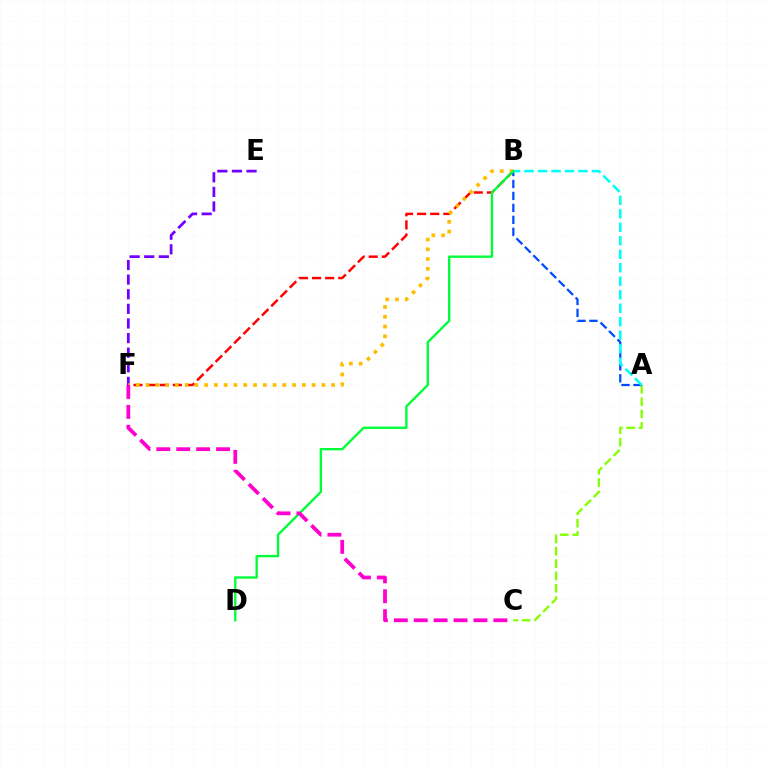{('A', 'C'): [{'color': '#84ff00', 'line_style': 'dashed', 'thickness': 1.68}], ('B', 'F'): [{'color': '#ff0000', 'line_style': 'dashed', 'thickness': 1.78}, {'color': '#ffbd00', 'line_style': 'dotted', 'thickness': 2.66}], ('A', 'B'): [{'color': '#004bff', 'line_style': 'dashed', 'thickness': 1.62}, {'color': '#00fff6', 'line_style': 'dashed', 'thickness': 1.83}], ('E', 'F'): [{'color': '#7200ff', 'line_style': 'dashed', 'thickness': 1.99}], ('B', 'D'): [{'color': '#00ff39', 'line_style': 'solid', 'thickness': 1.7}], ('C', 'F'): [{'color': '#ff00cf', 'line_style': 'dashed', 'thickness': 2.71}]}